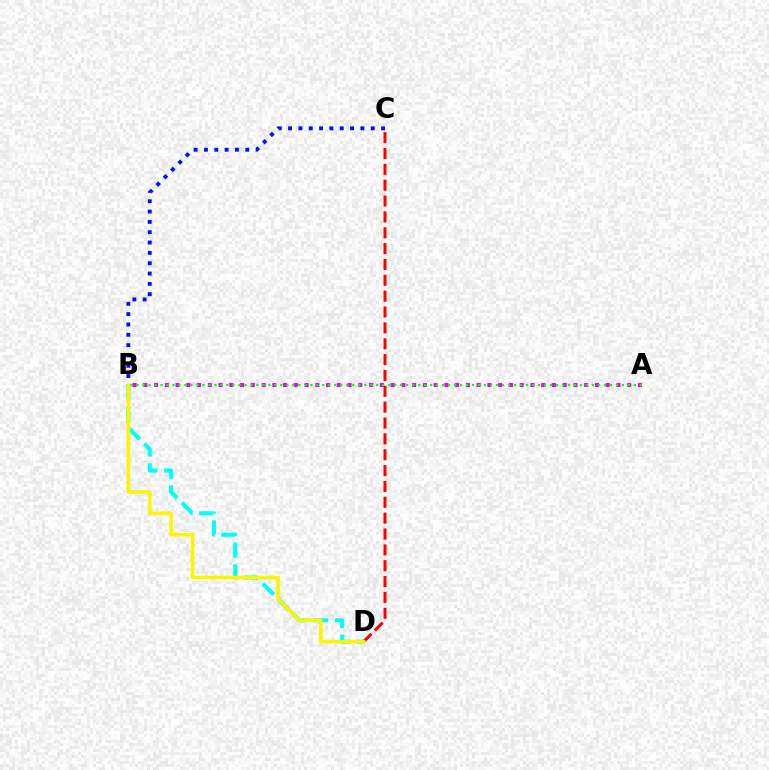{('B', 'C'): [{'color': '#0010ff', 'line_style': 'dotted', 'thickness': 2.81}], ('B', 'D'): [{'color': '#00fff6', 'line_style': 'dashed', 'thickness': 2.96}, {'color': '#fcf500', 'line_style': 'solid', 'thickness': 2.57}], ('C', 'D'): [{'color': '#ff0000', 'line_style': 'dashed', 'thickness': 2.15}], ('A', 'B'): [{'color': '#ee00ff', 'line_style': 'dotted', 'thickness': 2.92}, {'color': '#08ff00', 'line_style': 'dotted', 'thickness': 1.63}]}